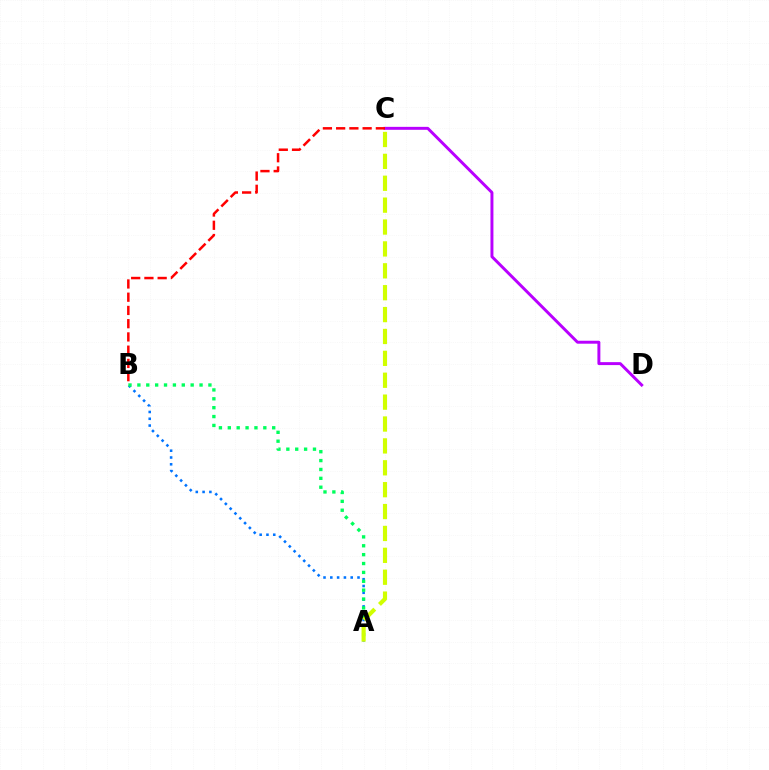{('A', 'B'): [{'color': '#0074ff', 'line_style': 'dotted', 'thickness': 1.85}, {'color': '#00ff5c', 'line_style': 'dotted', 'thickness': 2.41}], ('C', 'D'): [{'color': '#b900ff', 'line_style': 'solid', 'thickness': 2.13}], ('B', 'C'): [{'color': '#ff0000', 'line_style': 'dashed', 'thickness': 1.8}], ('A', 'C'): [{'color': '#d1ff00', 'line_style': 'dashed', 'thickness': 2.97}]}